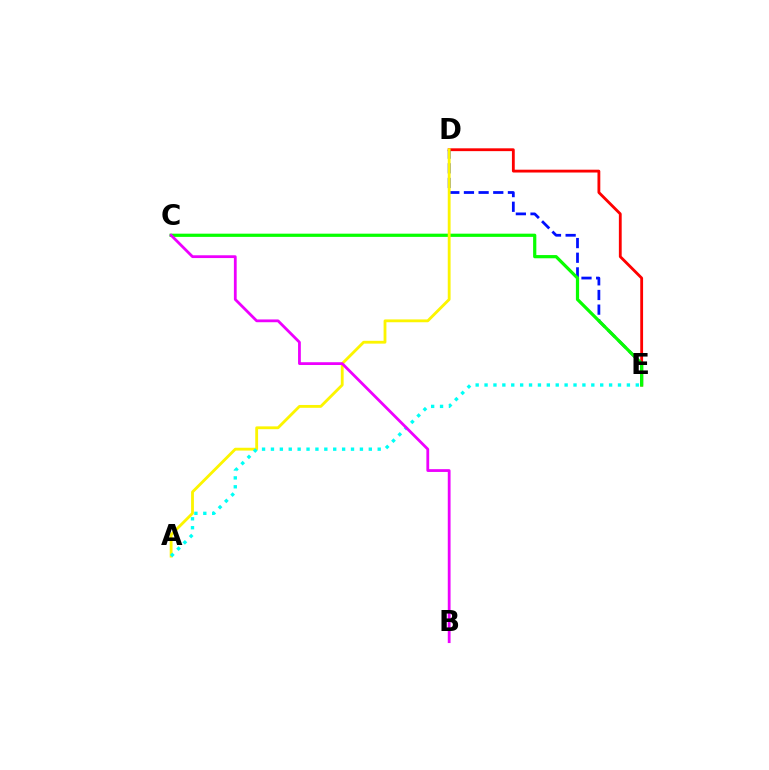{('D', 'E'): [{'color': '#ff0000', 'line_style': 'solid', 'thickness': 2.03}, {'color': '#0010ff', 'line_style': 'dashed', 'thickness': 1.99}], ('C', 'E'): [{'color': '#08ff00', 'line_style': 'solid', 'thickness': 2.31}], ('A', 'D'): [{'color': '#fcf500', 'line_style': 'solid', 'thickness': 2.03}], ('A', 'E'): [{'color': '#00fff6', 'line_style': 'dotted', 'thickness': 2.42}], ('B', 'C'): [{'color': '#ee00ff', 'line_style': 'solid', 'thickness': 2.01}]}